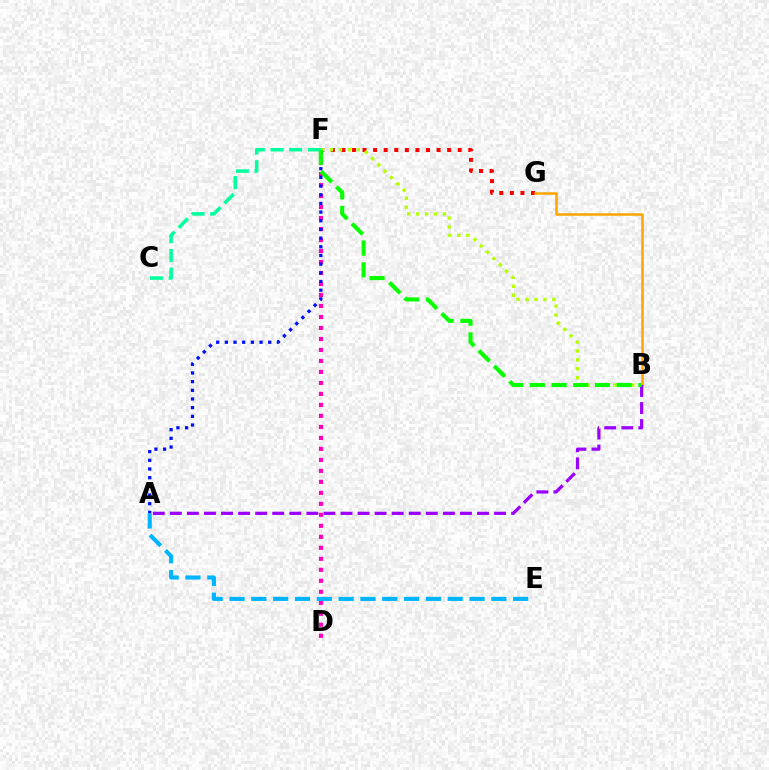{('F', 'G'): [{'color': '#ff0000', 'line_style': 'dotted', 'thickness': 2.87}], ('D', 'F'): [{'color': '#ff00bd', 'line_style': 'dotted', 'thickness': 2.99}], ('A', 'E'): [{'color': '#00b5ff', 'line_style': 'dashed', 'thickness': 2.96}], ('A', 'F'): [{'color': '#0010ff', 'line_style': 'dotted', 'thickness': 2.36}], ('B', 'G'): [{'color': '#ffa500', 'line_style': 'solid', 'thickness': 1.81}], ('B', 'F'): [{'color': '#b3ff00', 'line_style': 'dotted', 'thickness': 2.43}, {'color': '#08ff00', 'line_style': 'dashed', 'thickness': 2.95}], ('C', 'F'): [{'color': '#00ff9d', 'line_style': 'dashed', 'thickness': 2.53}], ('A', 'B'): [{'color': '#9b00ff', 'line_style': 'dashed', 'thickness': 2.32}]}